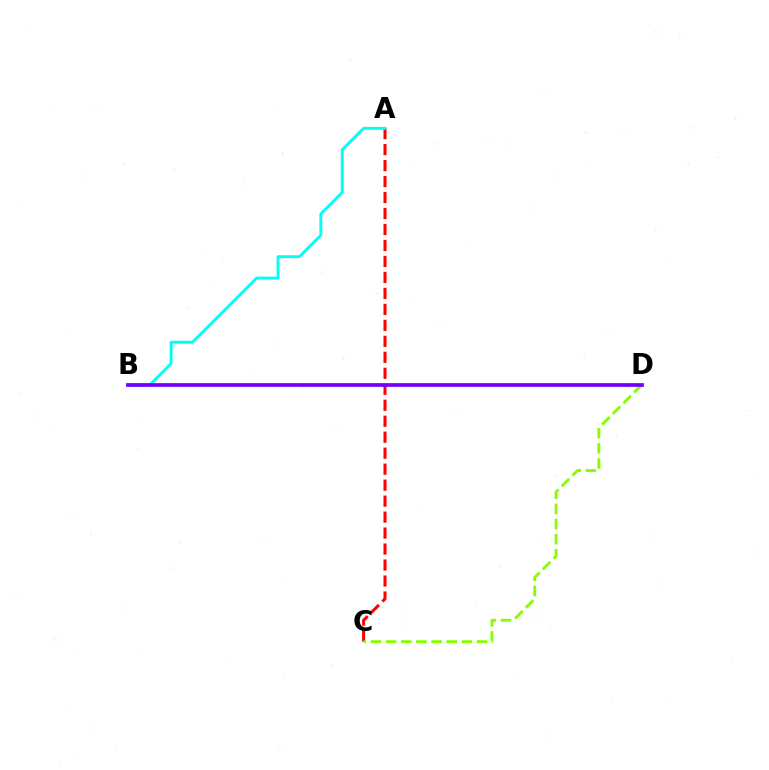{('A', 'C'): [{'color': '#ff0000', 'line_style': 'dashed', 'thickness': 2.17}], ('C', 'D'): [{'color': '#84ff00', 'line_style': 'dashed', 'thickness': 2.06}], ('A', 'B'): [{'color': '#00fff6', 'line_style': 'solid', 'thickness': 2.09}], ('B', 'D'): [{'color': '#7200ff', 'line_style': 'solid', 'thickness': 2.68}]}